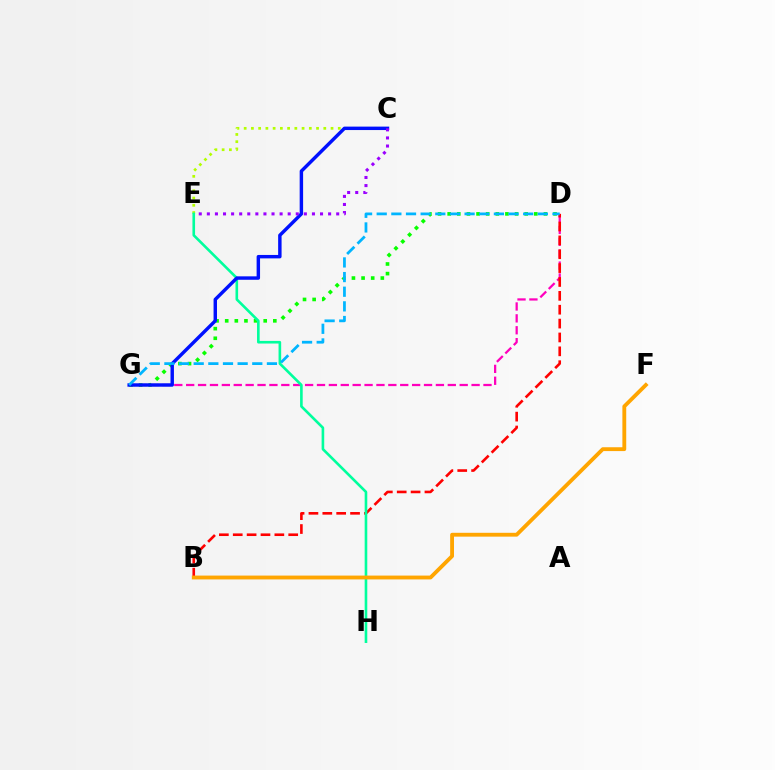{('D', 'G'): [{'color': '#ff00bd', 'line_style': 'dashed', 'thickness': 1.62}, {'color': '#08ff00', 'line_style': 'dotted', 'thickness': 2.62}, {'color': '#00b5ff', 'line_style': 'dashed', 'thickness': 1.99}], ('C', 'E'): [{'color': '#b3ff00', 'line_style': 'dotted', 'thickness': 1.97}, {'color': '#9b00ff', 'line_style': 'dotted', 'thickness': 2.2}], ('B', 'D'): [{'color': '#ff0000', 'line_style': 'dashed', 'thickness': 1.88}], ('E', 'H'): [{'color': '#00ff9d', 'line_style': 'solid', 'thickness': 1.89}], ('B', 'F'): [{'color': '#ffa500', 'line_style': 'solid', 'thickness': 2.76}], ('C', 'G'): [{'color': '#0010ff', 'line_style': 'solid', 'thickness': 2.47}]}